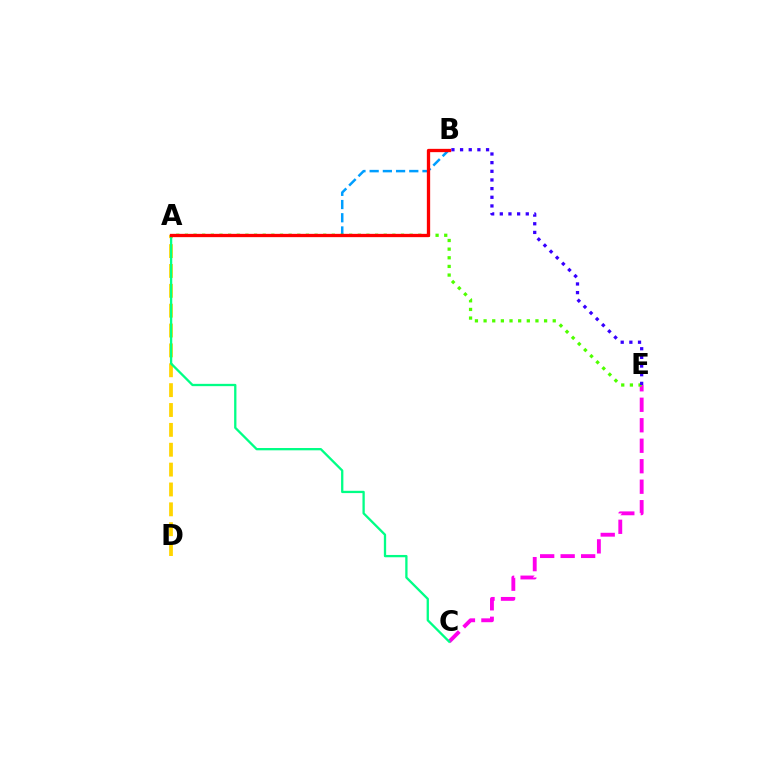{('A', 'B'): [{'color': '#009eff', 'line_style': 'dashed', 'thickness': 1.79}, {'color': '#ff0000', 'line_style': 'solid', 'thickness': 2.38}], ('C', 'E'): [{'color': '#ff00ed', 'line_style': 'dashed', 'thickness': 2.78}], ('A', 'D'): [{'color': '#ffd500', 'line_style': 'dashed', 'thickness': 2.7}], ('A', 'E'): [{'color': '#4fff00', 'line_style': 'dotted', 'thickness': 2.35}], ('B', 'E'): [{'color': '#3700ff', 'line_style': 'dotted', 'thickness': 2.35}], ('A', 'C'): [{'color': '#00ff86', 'line_style': 'solid', 'thickness': 1.66}]}